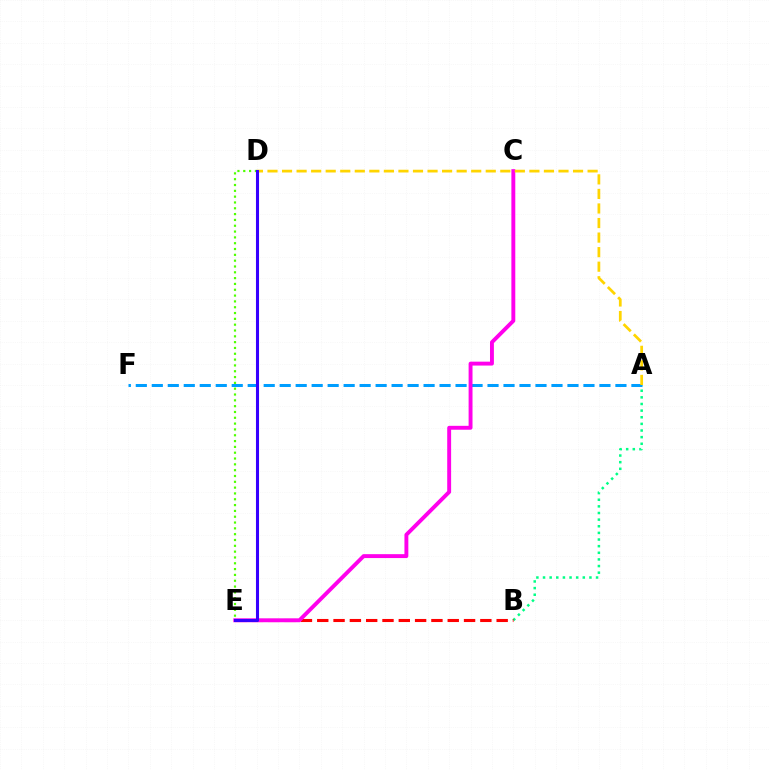{('A', 'B'): [{'color': '#00ff86', 'line_style': 'dotted', 'thickness': 1.8}], ('A', 'F'): [{'color': '#009eff', 'line_style': 'dashed', 'thickness': 2.17}], ('D', 'E'): [{'color': '#4fff00', 'line_style': 'dotted', 'thickness': 1.58}, {'color': '#3700ff', 'line_style': 'solid', 'thickness': 2.21}], ('B', 'E'): [{'color': '#ff0000', 'line_style': 'dashed', 'thickness': 2.22}], ('C', 'E'): [{'color': '#ff00ed', 'line_style': 'solid', 'thickness': 2.81}], ('A', 'D'): [{'color': '#ffd500', 'line_style': 'dashed', 'thickness': 1.98}]}